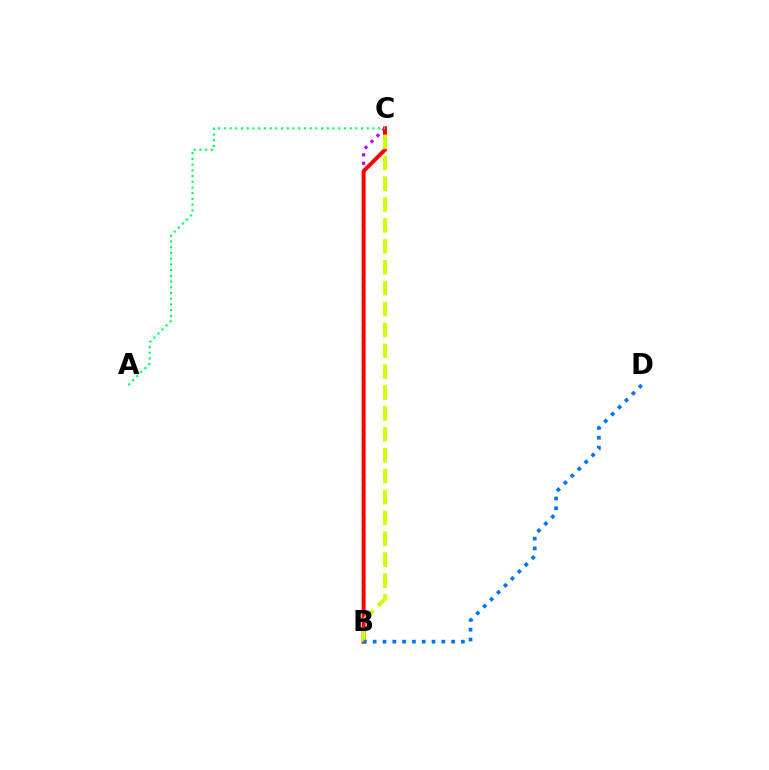{('B', 'C'): [{'color': '#b900ff', 'line_style': 'dotted', 'thickness': 2.29}, {'color': '#ff0000', 'line_style': 'solid', 'thickness': 2.84}, {'color': '#d1ff00', 'line_style': 'dashed', 'thickness': 2.84}], ('B', 'D'): [{'color': '#0074ff', 'line_style': 'dotted', 'thickness': 2.66}], ('A', 'C'): [{'color': '#00ff5c', 'line_style': 'dotted', 'thickness': 1.55}]}